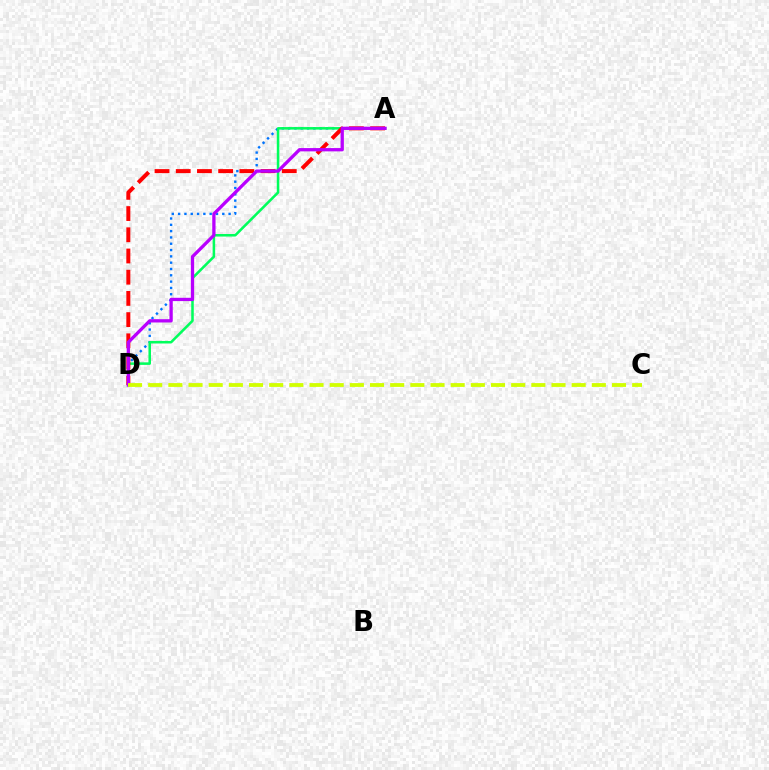{('A', 'D'): [{'color': '#0074ff', 'line_style': 'dotted', 'thickness': 1.71}, {'color': '#00ff5c', 'line_style': 'solid', 'thickness': 1.83}, {'color': '#ff0000', 'line_style': 'dashed', 'thickness': 2.88}, {'color': '#b900ff', 'line_style': 'solid', 'thickness': 2.37}], ('C', 'D'): [{'color': '#d1ff00', 'line_style': 'dashed', 'thickness': 2.74}]}